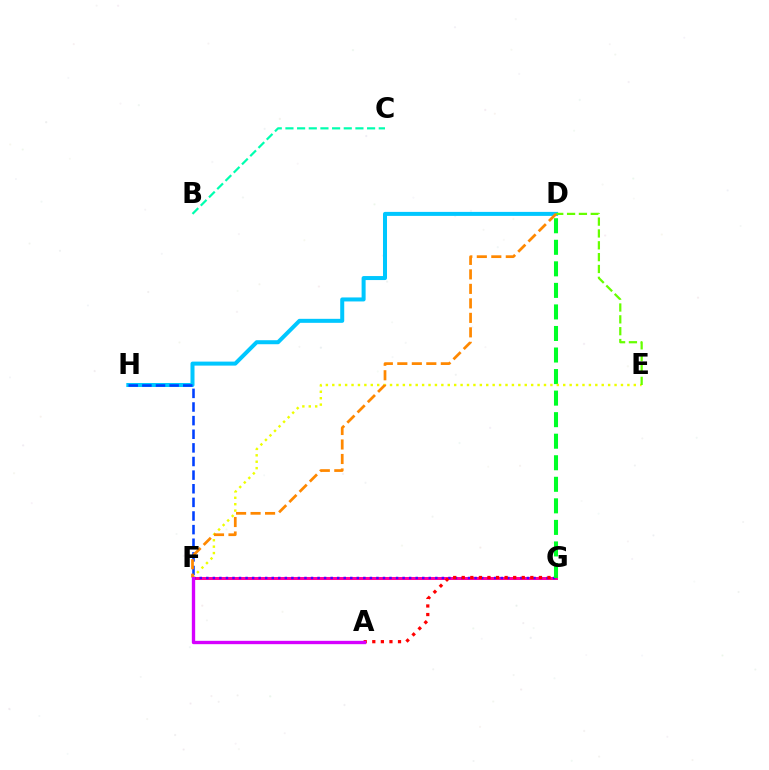{('D', 'H'): [{'color': '#00c7ff', 'line_style': 'solid', 'thickness': 2.89}], ('F', 'G'): [{'color': '#ff00a0', 'line_style': 'solid', 'thickness': 2.17}, {'color': '#4f00ff', 'line_style': 'dotted', 'thickness': 1.78}], ('D', 'G'): [{'color': '#00ff27', 'line_style': 'dashed', 'thickness': 2.93}], ('B', 'C'): [{'color': '#00ffaf', 'line_style': 'dashed', 'thickness': 1.58}], ('F', 'H'): [{'color': '#003fff', 'line_style': 'dashed', 'thickness': 1.85}], ('E', 'F'): [{'color': '#eeff00', 'line_style': 'dotted', 'thickness': 1.74}], ('A', 'G'): [{'color': '#ff0000', 'line_style': 'dotted', 'thickness': 2.33}], ('D', 'E'): [{'color': '#66ff00', 'line_style': 'dashed', 'thickness': 1.61}], ('D', 'F'): [{'color': '#ff8800', 'line_style': 'dashed', 'thickness': 1.97}], ('A', 'F'): [{'color': '#d600ff', 'line_style': 'solid', 'thickness': 2.41}]}